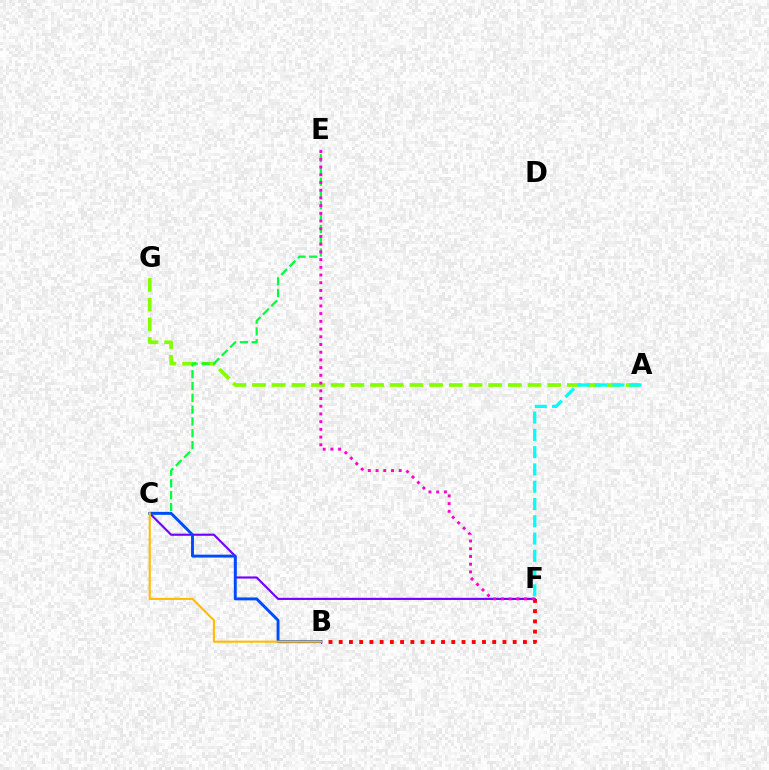{('C', 'F'): [{'color': '#7200ff', 'line_style': 'solid', 'thickness': 1.54}], ('A', 'G'): [{'color': '#84ff00', 'line_style': 'dashed', 'thickness': 2.67}], ('B', 'F'): [{'color': '#ff0000', 'line_style': 'dotted', 'thickness': 2.78}], ('C', 'E'): [{'color': '#00ff39', 'line_style': 'dashed', 'thickness': 1.6}], ('B', 'C'): [{'color': '#004bff', 'line_style': 'solid', 'thickness': 2.1}, {'color': '#ffbd00', 'line_style': 'solid', 'thickness': 1.52}], ('E', 'F'): [{'color': '#ff00cf', 'line_style': 'dotted', 'thickness': 2.1}], ('A', 'F'): [{'color': '#00fff6', 'line_style': 'dashed', 'thickness': 2.35}]}